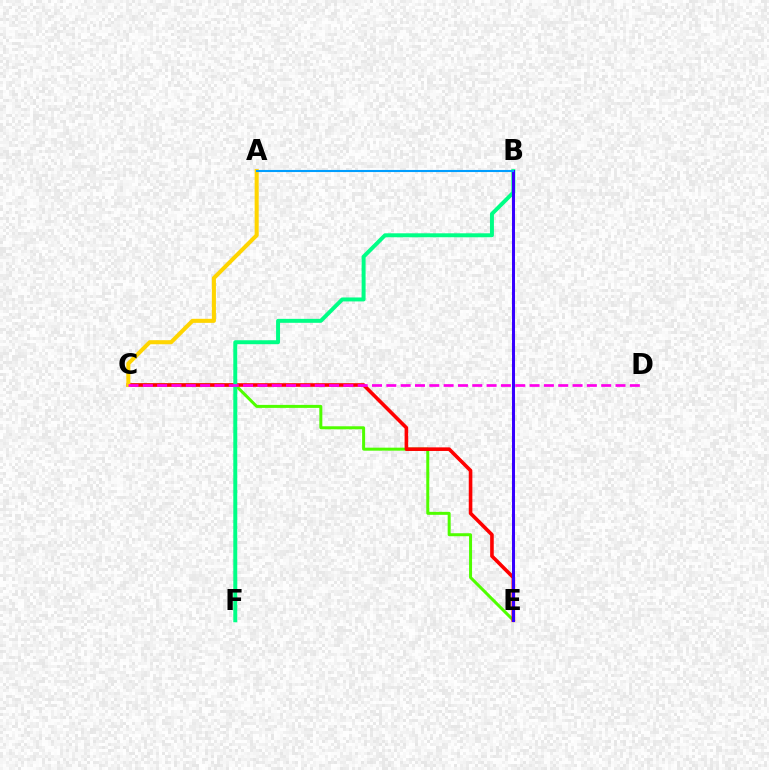{('C', 'E'): [{'color': '#4fff00', 'line_style': 'solid', 'thickness': 2.16}, {'color': '#ff0000', 'line_style': 'solid', 'thickness': 2.59}], ('A', 'C'): [{'color': '#ffd500', 'line_style': 'solid', 'thickness': 2.92}], ('B', 'F'): [{'color': '#00ff86', 'line_style': 'solid', 'thickness': 2.85}], ('C', 'D'): [{'color': '#ff00ed', 'line_style': 'dashed', 'thickness': 1.95}], ('B', 'E'): [{'color': '#3700ff', 'line_style': 'solid', 'thickness': 2.18}], ('A', 'B'): [{'color': '#009eff', 'line_style': 'solid', 'thickness': 1.5}]}